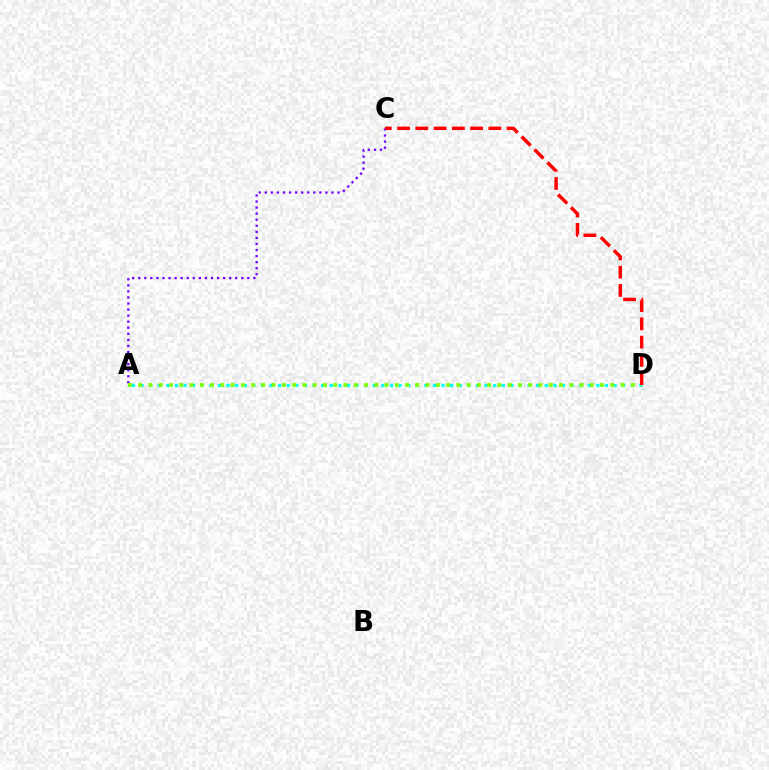{('A', 'C'): [{'color': '#7200ff', 'line_style': 'dotted', 'thickness': 1.65}], ('A', 'D'): [{'color': '#00fff6', 'line_style': 'dotted', 'thickness': 2.34}, {'color': '#84ff00', 'line_style': 'dotted', 'thickness': 2.79}], ('C', 'D'): [{'color': '#ff0000', 'line_style': 'dashed', 'thickness': 2.48}]}